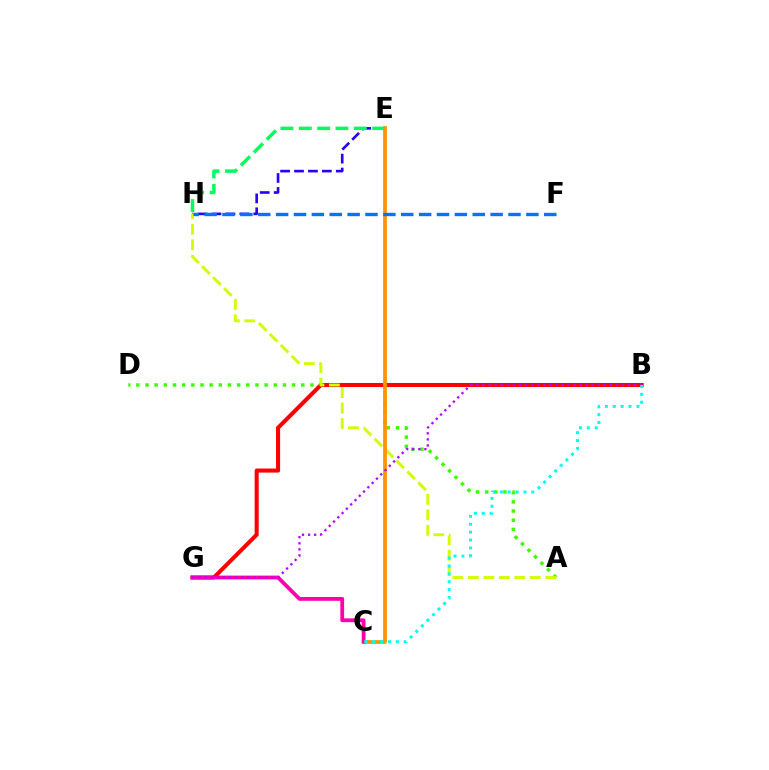{('E', 'H'): [{'color': '#2500ff', 'line_style': 'dashed', 'thickness': 1.89}, {'color': '#00ff5c', 'line_style': 'dashed', 'thickness': 2.49}], ('A', 'D'): [{'color': '#3dff00', 'line_style': 'dotted', 'thickness': 2.49}], ('B', 'G'): [{'color': '#ff0000', 'line_style': 'solid', 'thickness': 2.93}, {'color': '#b900ff', 'line_style': 'dotted', 'thickness': 1.65}], ('A', 'H'): [{'color': '#d1ff00', 'line_style': 'dashed', 'thickness': 2.1}], ('C', 'E'): [{'color': '#ff9400', 'line_style': 'solid', 'thickness': 2.71}], ('C', 'G'): [{'color': '#ff00ac', 'line_style': 'solid', 'thickness': 2.74}], ('B', 'C'): [{'color': '#00fff6', 'line_style': 'dotted', 'thickness': 2.14}], ('F', 'H'): [{'color': '#0074ff', 'line_style': 'dashed', 'thickness': 2.43}]}